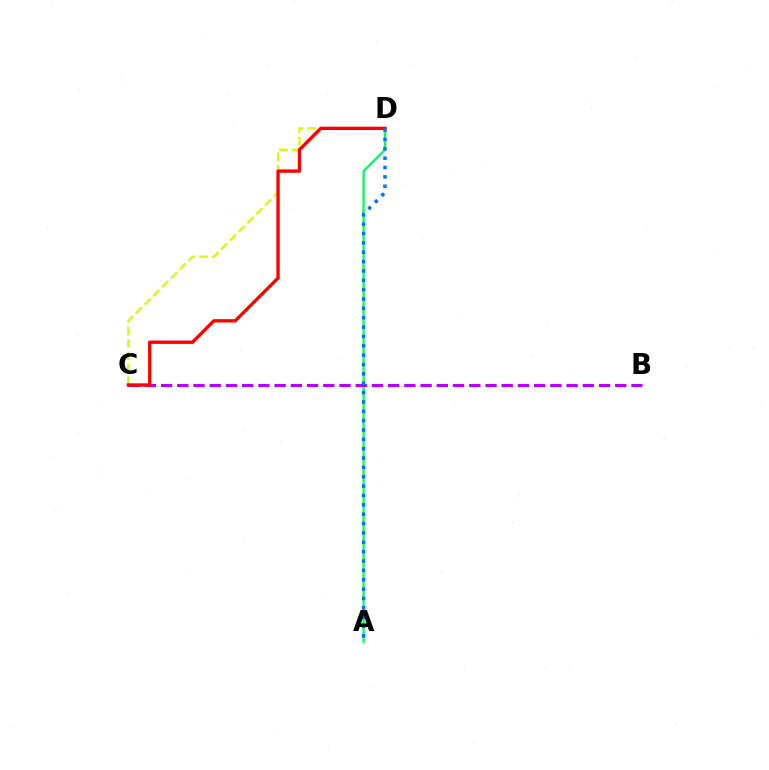{('A', 'D'): [{'color': '#00ff5c', 'line_style': 'solid', 'thickness': 1.69}, {'color': '#0074ff', 'line_style': 'dotted', 'thickness': 2.54}], ('C', 'D'): [{'color': '#d1ff00', 'line_style': 'dashed', 'thickness': 1.69}, {'color': '#ff0000', 'line_style': 'solid', 'thickness': 2.41}], ('B', 'C'): [{'color': '#b900ff', 'line_style': 'dashed', 'thickness': 2.2}]}